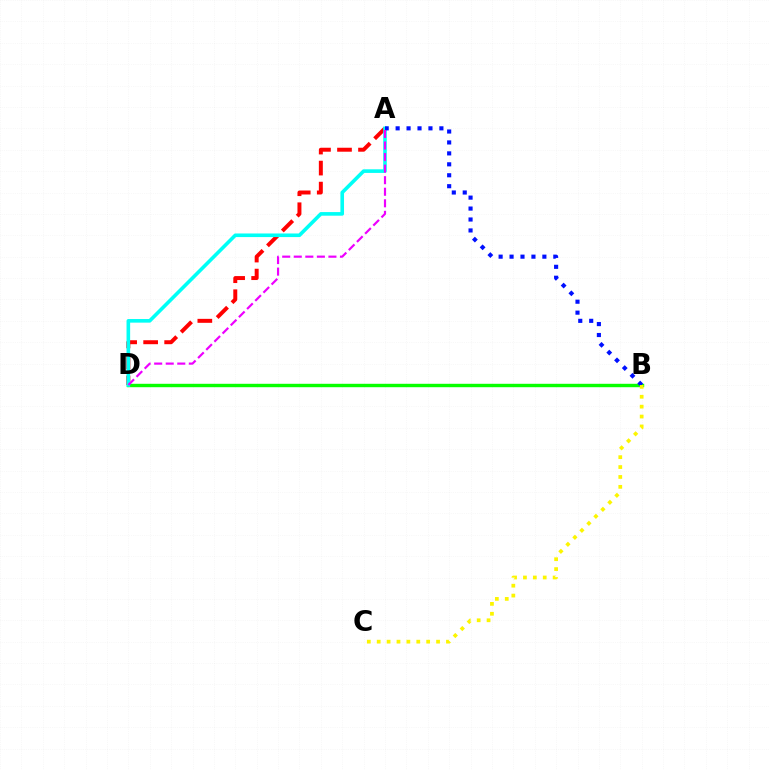{('A', 'D'): [{'color': '#ff0000', 'line_style': 'dashed', 'thickness': 2.85}, {'color': '#00fff6', 'line_style': 'solid', 'thickness': 2.6}, {'color': '#ee00ff', 'line_style': 'dashed', 'thickness': 1.57}], ('B', 'D'): [{'color': '#08ff00', 'line_style': 'solid', 'thickness': 2.46}], ('A', 'B'): [{'color': '#0010ff', 'line_style': 'dotted', 'thickness': 2.97}], ('B', 'C'): [{'color': '#fcf500', 'line_style': 'dotted', 'thickness': 2.69}]}